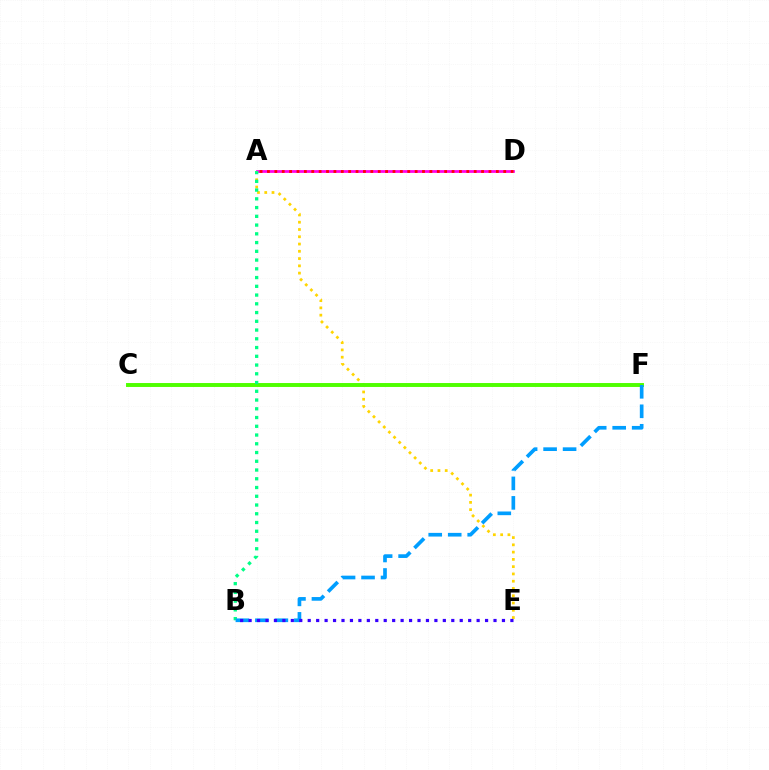{('A', 'D'): [{'color': '#ff00ed', 'line_style': 'solid', 'thickness': 1.98}, {'color': '#ff0000', 'line_style': 'dotted', 'thickness': 2.01}], ('A', 'E'): [{'color': '#ffd500', 'line_style': 'dotted', 'thickness': 1.98}], ('C', 'F'): [{'color': '#4fff00', 'line_style': 'solid', 'thickness': 2.83}], ('A', 'B'): [{'color': '#00ff86', 'line_style': 'dotted', 'thickness': 2.38}], ('B', 'F'): [{'color': '#009eff', 'line_style': 'dashed', 'thickness': 2.65}], ('B', 'E'): [{'color': '#3700ff', 'line_style': 'dotted', 'thickness': 2.29}]}